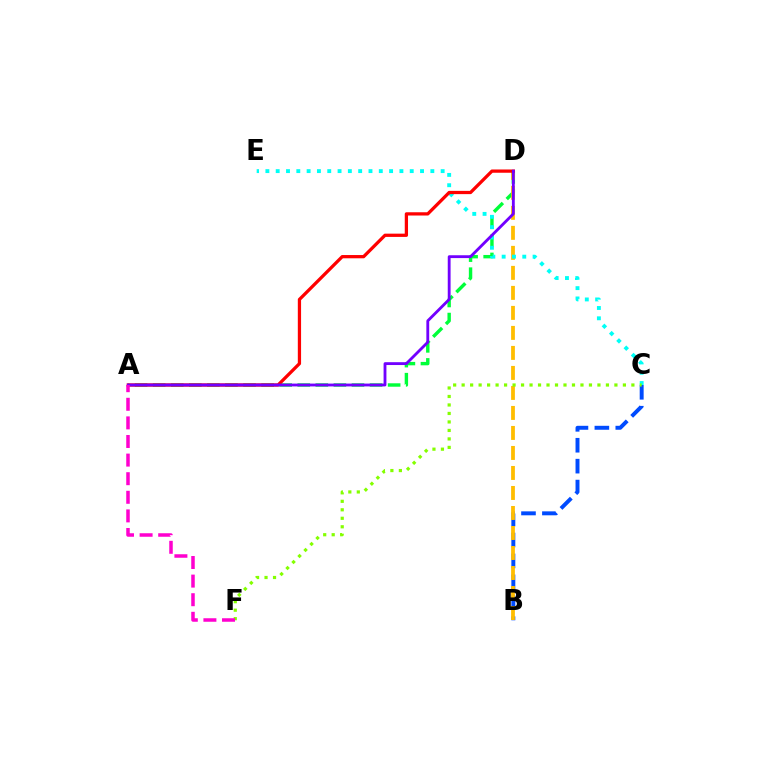{('B', 'C'): [{'color': '#004bff', 'line_style': 'dashed', 'thickness': 2.84}], ('A', 'D'): [{'color': '#00ff39', 'line_style': 'dashed', 'thickness': 2.46}, {'color': '#ff0000', 'line_style': 'solid', 'thickness': 2.35}, {'color': '#7200ff', 'line_style': 'solid', 'thickness': 2.04}], ('B', 'D'): [{'color': '#ffbd00', 'line_style': 'dashed', 'thickness': 2.72}], ('C', 'E'): [{'color': '#00fff6', 'line_style': 'dotted', 'thickness': 2.8}], ('C', 'F'): [{'color': '#84ff00', 'line_style': 'dotted', 'thickness': 2.31}], ('A', 'F'): [{'color': '#ff00cf', 'line_style': 'dashed', 'thickness': 2.53}]}